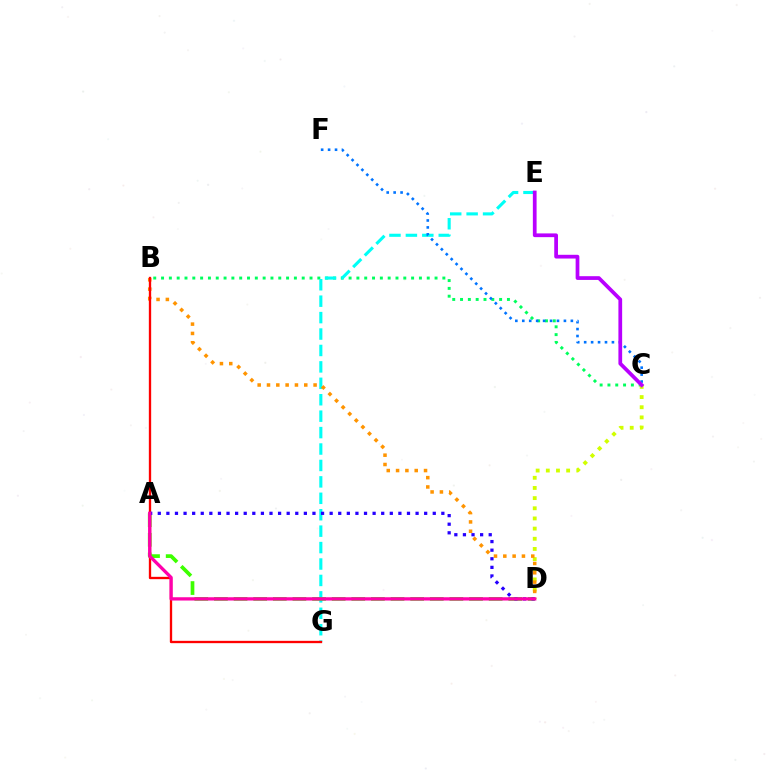{('B', 'C'): [{'color': '#00ff5c', 'line_style': 'dotted', 'thickness': 2.12}], ('E', 'G'): [{'color': '#00fff6', 'line_style': 'dashed', 'thickness': 2.23}], ('A', 'D'): [{'color': '#3dff00', 'line_style': 'dashed', 'thickness': 2.67}, {'color': '#2500ff', 'line_style': 'dotted', 'thickness': 2.33}, {'color': '#ff00ac', 'line_style': 'solid', 'thickness': 2.37}], ('C', 'D'): [{'color': '#d1ff00', 'line_style': 'dotted', 'thickness': 2.76}], ('B', 'D'): [{'color': '#ff9400', 'line_style': 'dotted', 'thickness': 2.53}], ('B', 'G'): [{'color': '#ff0000', 'line_style': 'solid', 'thickness': 1.68}], ('C', 'F'): [{'color': '#0074ff', 'line_style': 'dotted', 'thickness': 1.89}], ('C', 'E'): [{'color': '#b900ff', 'line_style': 'solid', 'thickness': 2.69}]}